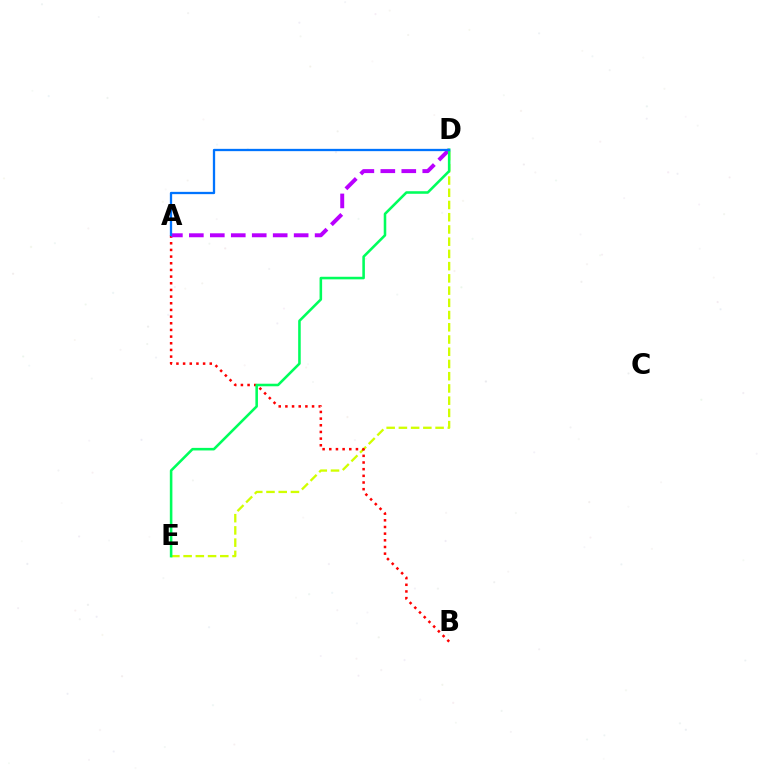{('D', 'E'): [{'color': '#d1ff00', 'line_style': 'dashed', 'thickness': 1.66}, {'color': '#00ff5c', 'line_style': 'solid', 'thickness': 1.85}], ('A', 'B'): [{'color': '#ff0000', 'line_style': 'dotted', 'thickness': 1.81}], ('A', 'D'): [{'color': '#b900ff', 'line_style': 'dashed', 'thickness': 2.85}, {'color': '#0074ff', 'line_style': 'solid', 'thickness': 1.65}]}